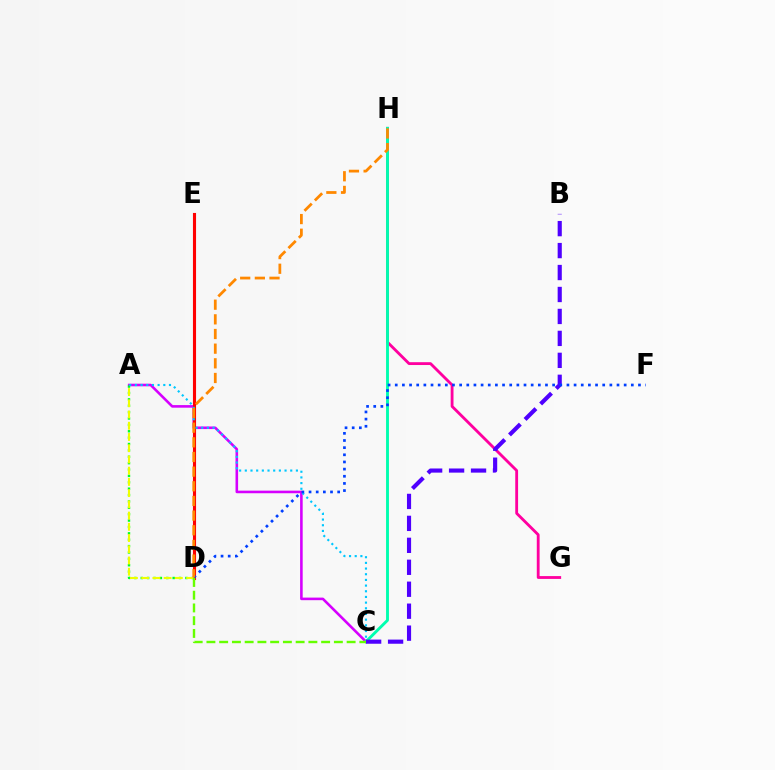{('A', 'C'): [{'color': '#d600ff', 'line_style': 'solid', 'thickness': 1.87}, {'color': '#00c7ff', 'line_style': 'dotted', 'thickness': 1.54}], ('G', 'H'): [{'color': '#ff00a0', 'line_style': 'solid', 'thickness': 2.04}], ('D', 'E'): [{'color': '#ff0000', 'line_style': 'solid', 'thickness': 2.23}], ('C', 'H'): [{'color': '#00ffaf', 'line_style': 'solid', 'thickness': 2.08}], ('A', 'D'): [{'color': '#00ff27', 'line_style': 'dotted', 'thickness': 1.73}, {'color': '#eeff00', 'line_style': 'dashed', 'thickness': 1.53}], ('B', 'C'): [{'color': '#4f00ff', 'line_style': 'dashed', 'thickness': 2.98}], ('D', 'F'): [{'color': '#003fff', 'line_style': 'dotted', 'thickness': 1.94}], ('C', 'D'): [{'color': '#66ff00', 'line_style': 'dashed', 'thickness': 1.73}], ('D', 'H'): [{'color': '#ff8800', 'line_style': 'dashed', 'thickness': 1.99}]}